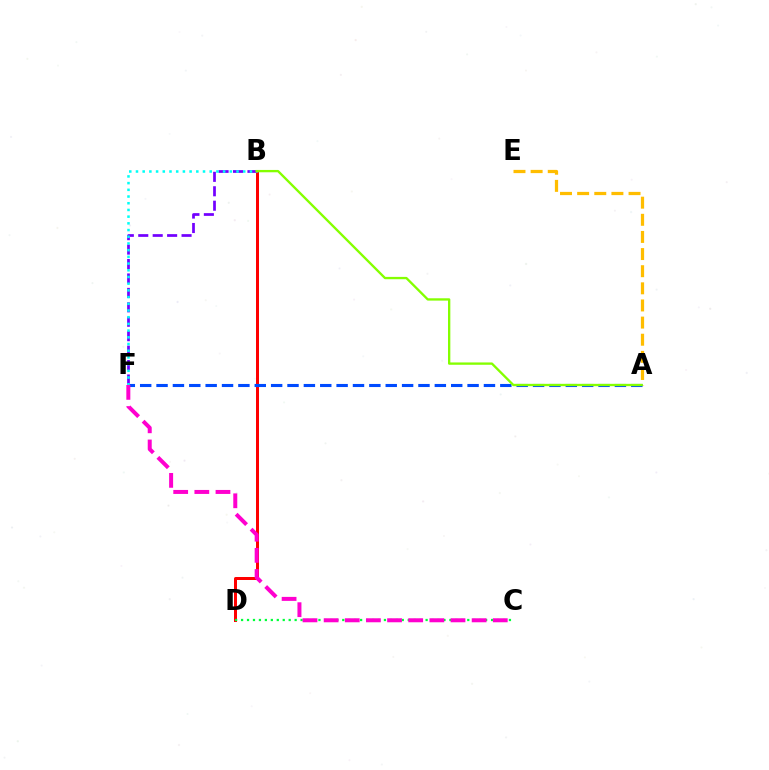{('A', 'E'): [{'color': '#ffbd00', 'line_style': 'dashed', 'thickness': 2.33}], ('B', 'D'): [{'color': '#ff0000', 'line_style': 'solid', 'thickness': 2.16}], ('A', 'F'): [{'color': '#004bff', 'line_style': 'dashed', 'thickness': 2.22}], ('B', 'F'): [{'color': '#7200ff', 'line_style': 'dashed', 'thickness': 1.96}, {'color': '#00fff6', 'line_style': 'dotted', 'thickness': 1.82}], ('C', 'D'): [{'color': '#00ff39', 'line_style': 'dotted', 'thickness': 1.62}], ('C', 'F'): [{'color': '#ff00cf', 'line_style': 'dashed', 'thickness': 2.87}], ('A', 'B'): [{'color': '#84ff00', 'line_style': 'solid', 'thickness': 1.68}]}